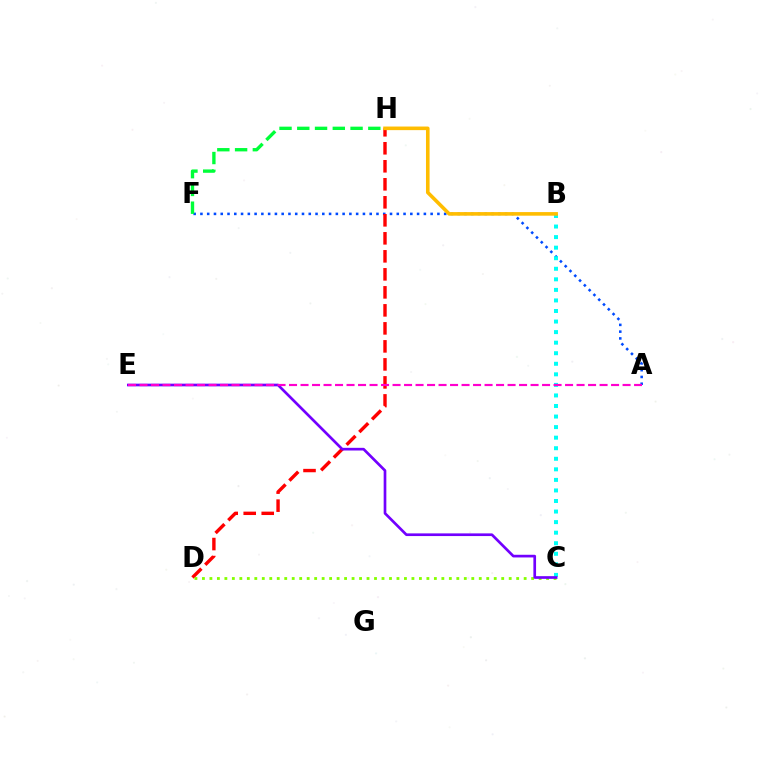{('A', 'F'): [{'color': '#004bff', 'line_style': 'dotted', 'thickness': 1.84}], ('D', 'H'): [{'color': '#ff0000', 'line_style': 'dashed', 'thickness': 2.45}], ('B', 'C'): [{'color': '#00fff6', 'line_style': 'dotted', 'thickness': 2.87}], ('B', 'H'): [{'color': '#ffbd00', 'line_style': 'solid', 'thickness': 2.59}], ('C', 'D'): [{'color': '#84ff00', 'line_style': 'dotted', 'thickness': 2.03}], ('C', 'E'): [{'color': '#7200ff', 'line_style': 'solid', 'thickness': 1.93}], ('A', 'E'): [{'color': '#ff00cf', 'line_style': 'dashed', 'thickness': 1.56}], ('F', 'H'): [{'color': '#00ff39', 'line_style': 'dashed', 'thickness': 2.41}]}